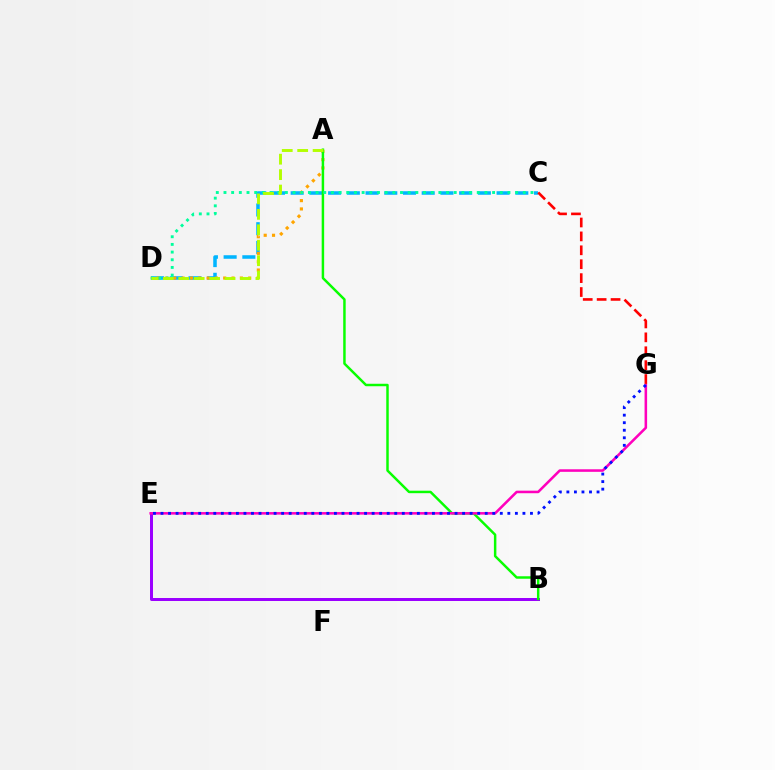{('B', 'E'): [{'color': '#9b00ff', 'line_style': 'solid', 'thickness': 2.15}], ('C', 'D'): [{'color': '#00b5ff', 'line_style': 'dashed', 'thickness': 2.54}, {'color': '#00ff9d', 'line_style': 'dotted', 'thickness': 2.09}], ('A', 'D'): [{'color': '#ffa500', 'line_style': 'dotted', 'thickness': 2.26}, {'color': '#b3ff00', 'line_style': 'dashed', 'thickness': 2.1}], ('A', 'B'): [{'color': '#08ff00', 'line_style': 'solid', 'thickness': 1.78}], ('E', 'G'): [{'color': '#ff00bd', 'line_style': 'solid', 'thickness': 1.84}, {'color': '#0010ff', 'line_style': 'dotted', 'thickness': 2.05}], ('C', 'G'): [{'color': '#ff0000', 'line_style': 'dashed', 'thickness': 1.89}]}